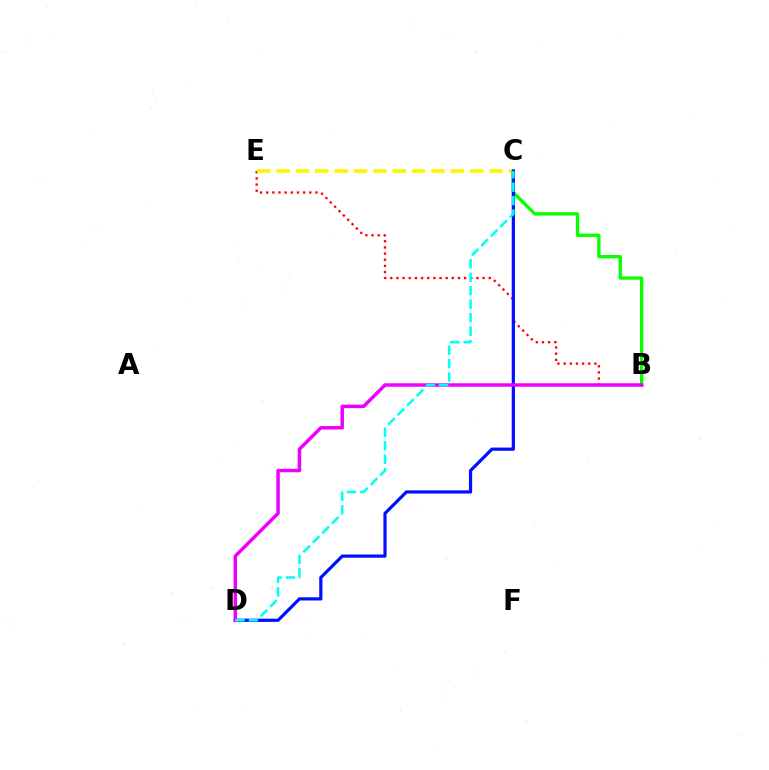{('B', 'C'): [{'color': '#08ff00', 'line_style': 'solid', 'thickness': 2.39}], ('B', 'E'): [{'color': '#ff0000', 'line_style': 'dotted', 'thickness': 1.67}], ('C', 'E'): [{'color': '#fcf500', 'line_style': 'dashed', 'thickness': 2.63}], ('C', 'D'): [{'color': '#0010ff', 'line_style': 'solid', 'thickness': 2.31}, {'color': '#00fff6', 'line_style': 'dashed', 'thickness': 1.83}], ('B', 'D'): [{'color': '#ee00ff', 'line_style': 'solid', 'thickness': 2.5}]}